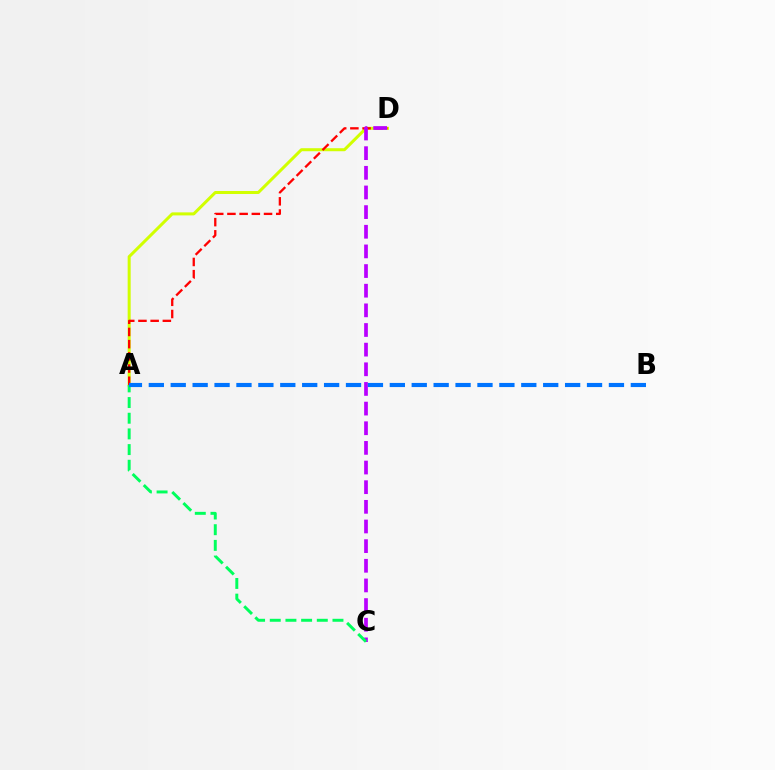{('A', 'D'): [{'color': '#d1ff00', 'line_style': 'solid', 'thickness': 2.17}, {'color': '#ff0000', 'line_style': 'dashed', 'thickness': 1.66}], ('C', 'D'): [{'color': '#b900ff', 'line_style': 'dashed', 'thickness': 2.67}], ('A', 'C'): [{'color': '#00ff5c', 'line_style': 'dashed', 'thickness': 2.13}], ('A', 'B'): [{'color': '#0074ff', 'line_style': 'dashed', 'thickness': 2.98}]}